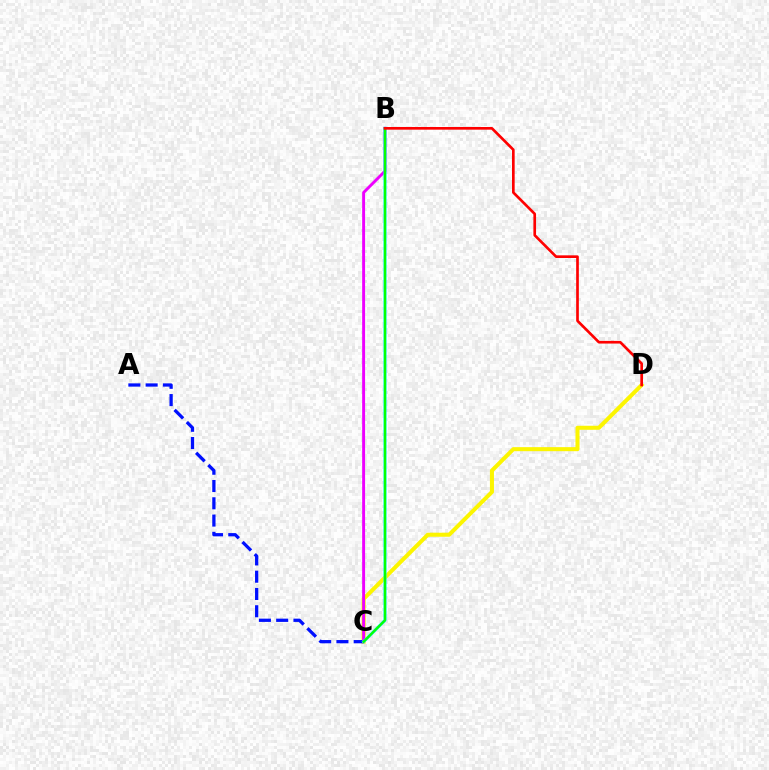{('C', 'D'): [{'color': '#fcf500', 'line_style': 'solid', 'thickness': 2.9}], ('A', 'C'): [{'color': '#0010ff', 'line_style': 'dashed', 'thickness': 2.35}], ('B', 'C'): [{'color': '#ee00ff', 'line_style': 'solid', 'thickness': 2.1}, {'color': '#00fff6', 'line_style': 'solid', 'thickness': 2.16}, {'color': '#08ff00', 'line_style': 'solid', 'thickness': 1.66}], ('B', 'D'): [{'color': '#ff0000', 'line_style': 'solid', 'thickness': 1.92}]}